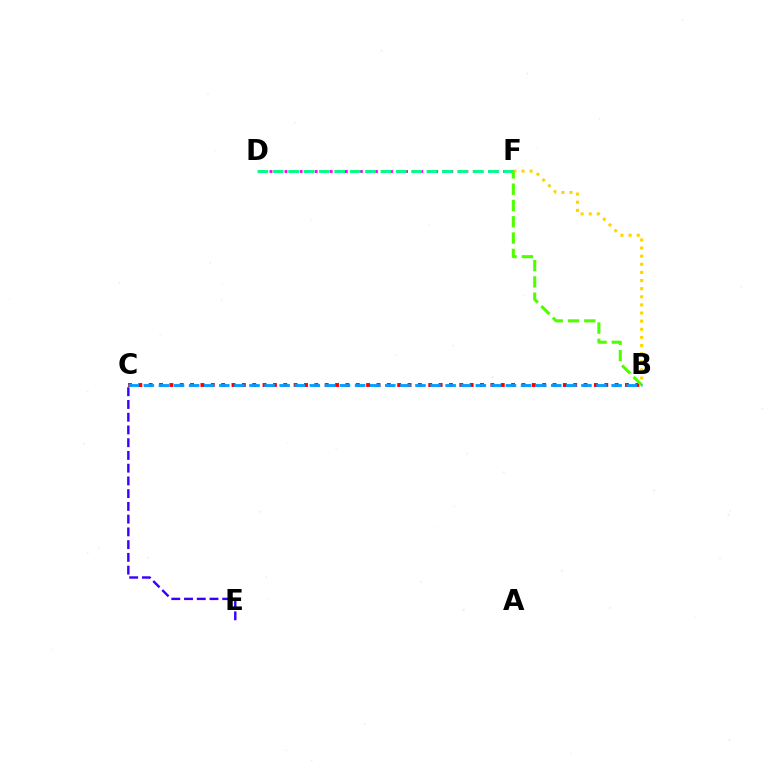{('B', 'F'): [{'color': '#ffd500', 'line_style': 'dotted', 'thickness': 2.21}, {'color': '#4fff00', 'line_style': 'dashed', 'thickness': 2.21}], ('D', 'F'): [{'color': '#ff00ed', 'line_style': 'dotted', 'thickness': 2.05}, {'color': '#00ff86', 'line_style': 'dashed', 'thickness': 2.09}], ('B', 'C'): [{'color': '#ff0000', 'line_style': 'dotted', 'thickness': 2.81}, {'color': '#009eff', 'line_style': 'dashed', 'thickness': 2.05}], ('C', 'E'): [{'color': '#3700ff', 'line_style': 'dashed', 'thickness': 1.73}]}